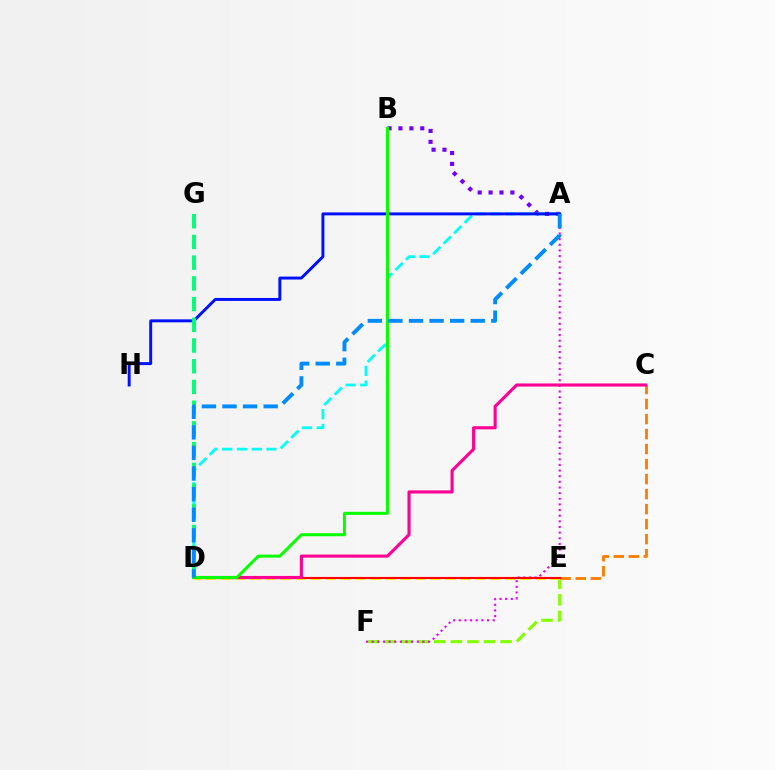{('E', 'F'): [{'color': '#84ff00', 'line_style': 'dashed', 'thickness': 2.25}], ('A', 'B'): [{'color': '#7200ff', 'line_style': 'dotted', 'thickness': 2.96}], ('D', 'E'): [{'color': '#fcf500', 'line_style': 'dashed', 'thickness': 2.04}, {'color': '#ff0000', 'line_style': 'solid', 'thickness': 1.52}], ('A', 'D'): [{'color': '#00fff6', 'line_style': 'dashed', 'thickness': 2.01}, {'color': '#008cff', 'line_style': 'dashed', 'thickness': 2.8}], ('A', 'F'): [{'color': '#ee00ff', 'line_style': 'dotted', 'thickness': 1.53}], ('C', 'E'): [{'color': '#ff7c00', 'line_style': 'dashed', 'thickness': 2.04}], ('A', 'H'): [{'color': '#0010ff', 'line_style': 'solid', 'thickness': 2.12}], ('C', 'D'): [{'color': '#ff0094', 'line_style': 'solid', 'thickness': 2.24}], ('D', 'G'): [{'color': '#00ff74', 'line_style': 'dashed', 'thickness': 2.81}], ('B', 'D'): [{'color': '#08ff00', 'line_style': 'solid', 'thickness': 2.16}]}